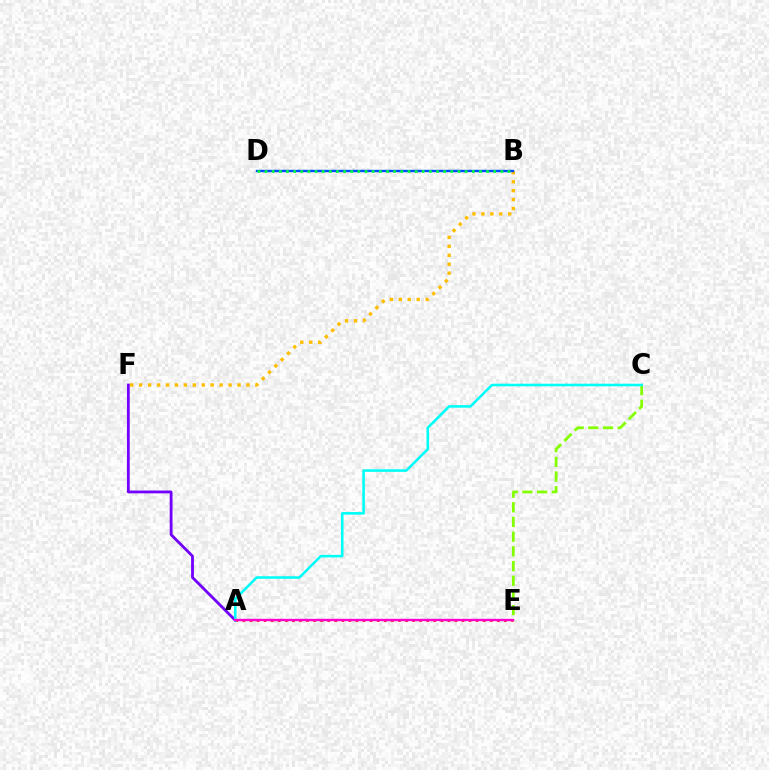{('A', 'F'): [{'color': '#7200ff', 'line_style': 'solid', 'thickness': 2.02}], ('B', 'F'): [{'color': '#ffbd00', 'line_style': 'dotted', 'thickness': 2.43}], ('A', 'E'): [{'color': '#ff0000', 'line_style': 'dotted', 'thickness': 1.92}, {'color': '#ff00cf', 'line_style': 'solid', 'thickness': 1.7}], ('B', 'D'): [{'color': '#004bff', 'line_style': 'solid', 'thickness': 1.74}, {'color': '#00ff39', 'line_style': 'dotted', 'thickness': 1.94}], ('C', 'E'): [{'color': '#84ff00', 'line_style': 'dashed', 'thickness': 2.0}], ('A', 'C'): [{'color': '#00fff6', 'line_style': 'solid', 'thickness': 1.86}]}